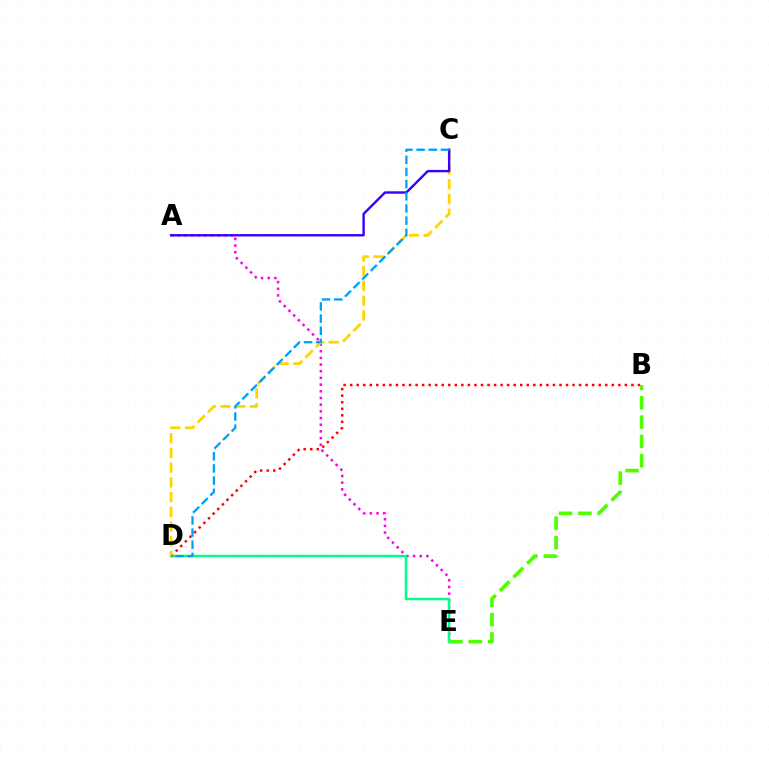{('A', 'E'): [{'color': '#ff00ed', 'line_style': 'dotted', 'thickness': 1.81}], ('D', 'E'): [{'color': '#00ff86', 'line_style': 'solid', 'thickness': 1.78}], ('B', 'D'): [{'color': '#ff0000', 'line_style': 'dotted', 'thickness': 1.78}], ('C', 'D'): [{'color': '#ffd500', 'line_style': 'dashed', 'thickness': 2.0}, {'color': '#009eff', 'line_style': 'dashed', 'thickness': 1.65}], ('B', 'E'): [{'color': '#4fff00', 'line_style': 'dashed', 'thickness': 2.63}], ('A', 'C'): [{'color': '#3700ff', 'line_style': 'solid', 'thickness': 1.71}]}